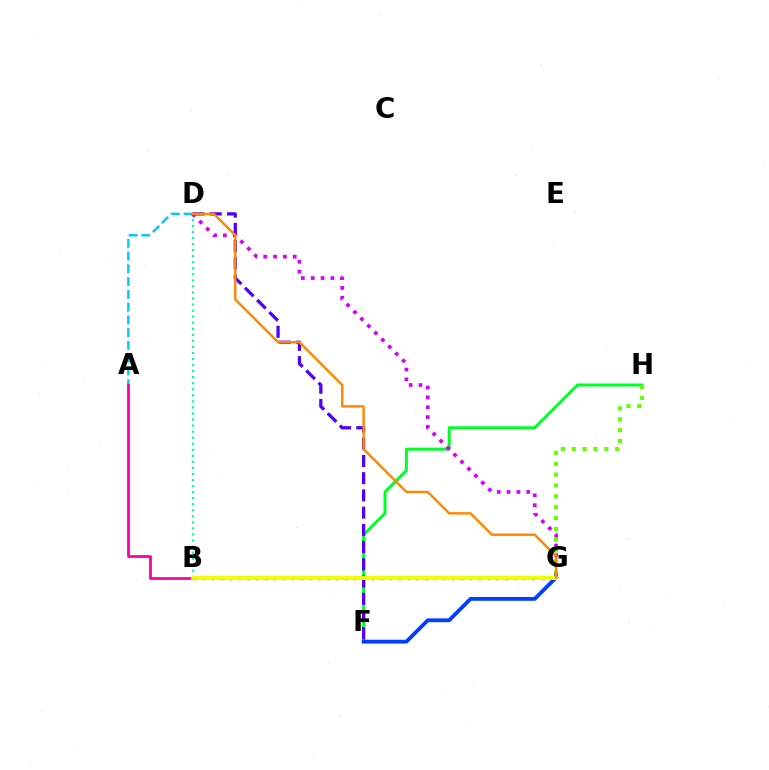{('F', 'H'): [{'color': '#00ff27', 'line_style': 'solid', 'thickness': 2.16}], ('B', 'D'): [{'color': '#00ffaf', 'line_style': 'dotted', 'thickness': 1.64}], ('B', 'G'): [{'color': '#ff0000', 'line_style': 'dotted', 'thickness': 2.42}, {'color': '#eeff00', 'line_style': 'solid', 'thickness': 2.81}], ('A', 'D'): [{'color': '#00c7ff', 'line_style': 'dashed', 'thickness': 1.73}], ('D', 'F'): [{'color': '#4f00ff', 'line_style': 'dashed', 'thickness': 2.34}], ('F', 'G'): [{'color': '#003fff', 'line_style': 'solid', 'thickness': 2.75}], ('G', 'H'): [{'color': '#66ff00', 'line_style': 'dotted', 'thickness': 2.95}], ('D', 'G'): [{'color': '#d600ff', 'line_style': 'dotted', 'thickness': 2.67}, {'color': '#ff8800', 'line_style': 'solid', 'thickness': 1.75}], ('A', 'B'): [{'color': '#ff00a0', 'line_style': 'solid', 'thickness': 2.0}]}